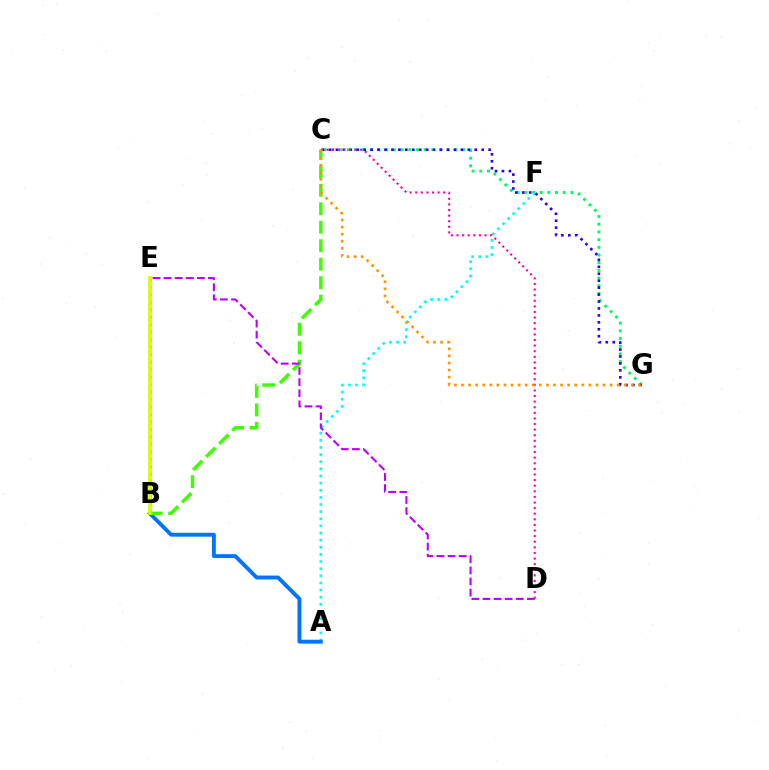{('C', 'G'): [{'color': '#00ff5c', 'line_style': 'dotted', 'thickness': 2.09}, {'color': '#2500ff', 'line_style': 'dotted', 'thickness': 1.89}, {'color': '#ff9400', 'line_style': 'dotted', 'thickness': 1.92}], ('A', 'F'): [{'color': '#00fff6', 'line_style': 'dotted', 'thickness': 1.94}], ('A', 'B'): [{'color': '#0074ff', 'line_style': 'solid', 'thickness': 2.79}], ('C', 'D'): [{'color': '#ff00ac', 'line_style': 'dotted', 'thickness': 1.52}], ('B', 'C'): [{'color': '#3dff00', 'line_style': 'dashed', 'thickness': 2.51}], ('D', 'E'): [{'color': '#b900ff', 'line_style': 'dashed', 'thickness': 1.51}], ('B', 'E'): [{'color': '#ff0000', 'line_style': 'dotted', 'thickness': 2.03}, {'color': '#d1ff00', 'line_style': 'solid', 'thickness': 2.69}]}